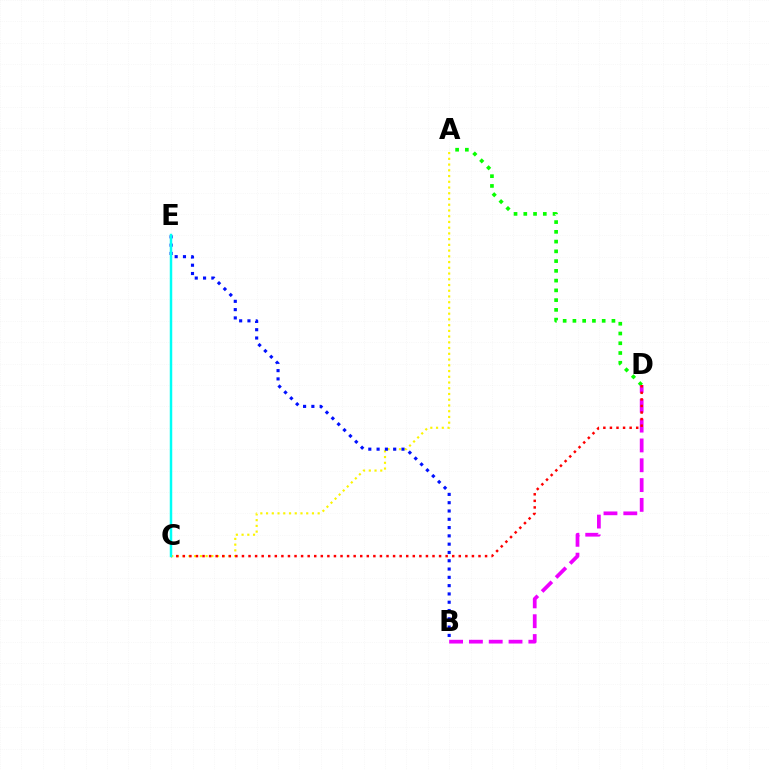{('A', 'D'): [{'color': '#08ff00', 'line_style': 'dotted', 'thickness': 2.65}], ('B', 'D'): [{'color': '#ee00ff', 'line_style': 'dashed', 'thickness': 2.69}], ('A', 'C'): [{'color': '#fcf500', 'line_style': 'dotted', 'thickness': 1.56}], ('C', 'D'): [{'color': '#ff0000', 'line_style': 'dotted', 'thickness': 1.79}], ('B', 'E'): [{'color': '#0010ff', 'line_style': 'dotted', 'thickness': 2.25}], ('C', 'E'): [{'color': '#00fff6', 'line_style': 'solid', 'thickness': 1.78}]}